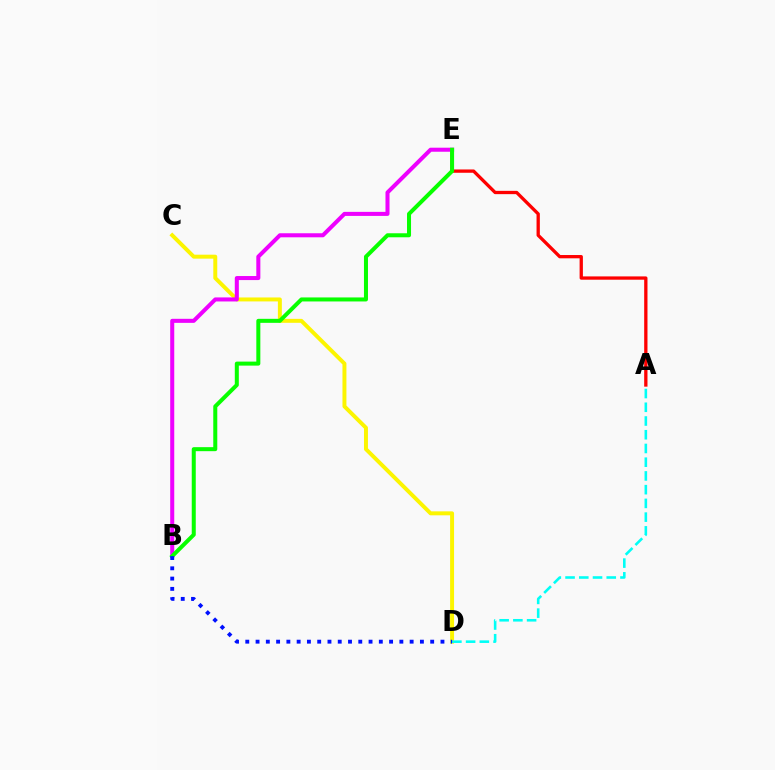{('C', 'D'): [{'color': '#fcf500', 'line_style': 'solid', 'thickness': 2.85}], ('A', 'E'): [{'color': '#ff0000', 'line_style': 'solid', 'thickness': 2.37}], ('B', 'E'): [{'color': '#ee00ff', 'line_style': 'solid', 'thickness': 2.91}, {'color': '#08ff00', 'line_style': 'solid', 'thickness': 2.89}], ('A', 'D'): [{'color': '#00fff6', 'line_style': 'dashed', 'thickness': 1.87}], ('B', 'D'): [{'color': '#0010ff', 'line_style': 'dotted', 'thickness': 2.79}]}